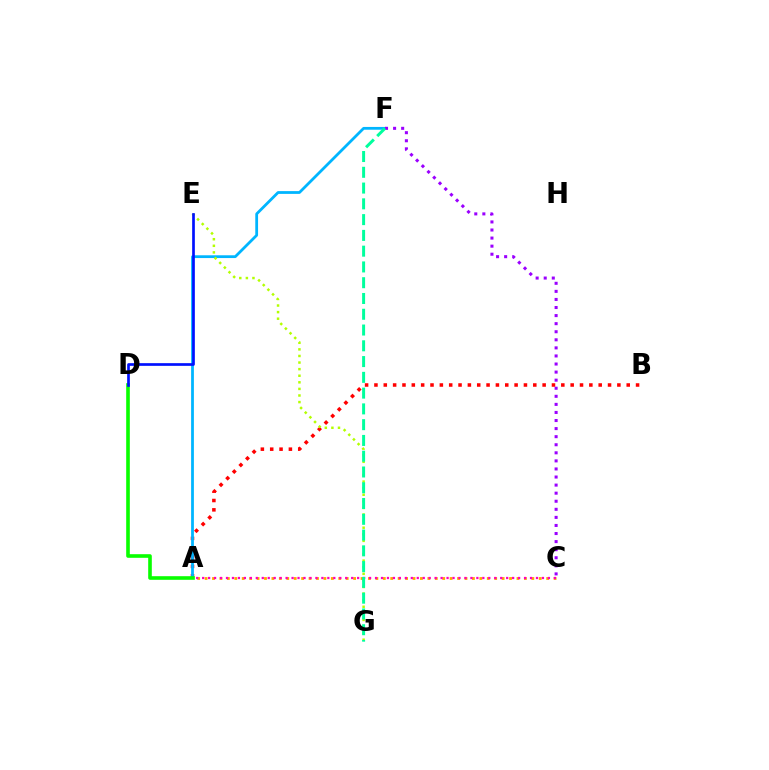{('A', 'C'): [{'color': '#ffa500', 'line_style': 'dotted', 'thickness': 2.02}, {'color': '#ff00bd', 'line_style': 'dotted', 'thickness': 1.62}], ('A', 'B'): [{'color': '#ff0000', 'line_style': 'dotted', 'thickness': 2.54}], ('A', 'F'): [{'color': '#00b5ff', 'line_style': 'solid', 'thickness': 2.0}], ('A', 'D'): [{'color': '#08ff00', 'line_style': 'solid', 'thickness': 2.61}], ('C', 'F'): [{'color': '#9b00ff', 'line_style': 'dotted', 'thickness': 2.19}], ('E', 'G'): [{'color': '#b3ff00', 'line_style': 'dotted', 'thickness': 1.79}], ('F', 'G'): [{'color': '#00ff9d', 'line_style': 'dashed', 'thickness': 2.14}], ('D', 'E'): [{'color': '#0010ff', 'line_style': 'solid', 'thickness': 1.94}]}